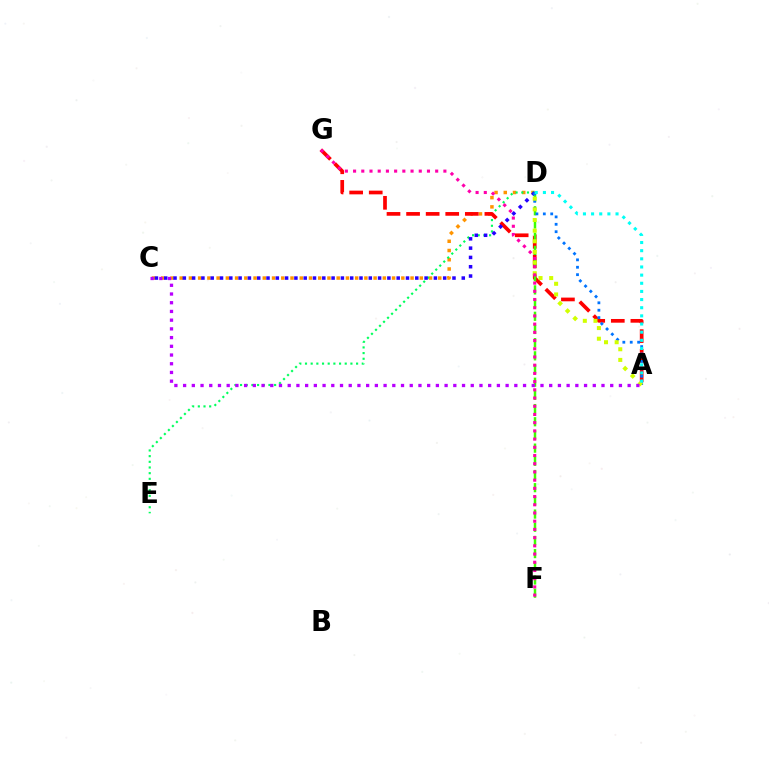{('C', 'D'): [{'color': '#ff9400', 'line_style': 'dotted', 'thickness': 2.51}, {'color': '#2500ff', 'line_style': 'dotted', 'thickness': 2.53}], ('D', 'E'): [{'color': '#00ff5c', 'line_style': 'dotted', 'thickness': 1.54}], ('A', 'G'): [{'color': '#ff0000', 'line_style': 'dashed', 'thickness': 2.66}], ('D', 'F'): [{'color': '#3dff00', 'line_style': 'dashed', 'thickness': 1.79}], ('A', 'D'): [{'color': '#0074ff', 'line_style': 'dotted', 'thickness': 2.01}, {'color': '#d1ff00', 'line_style': 'dotted', 'thickness': 2.89}, {'color': '#00fff6', 'line_style': 'dotted', 'thickness': 2.21}], ('F', 'G'): [{'color': '#ff00ac', 'line_style': 'dotted', 'thickness': 2.23}], ('A', 'C'): [{'color': '#b900ff', 'line_style': 'dotted', 'thickness': 2.37}]}